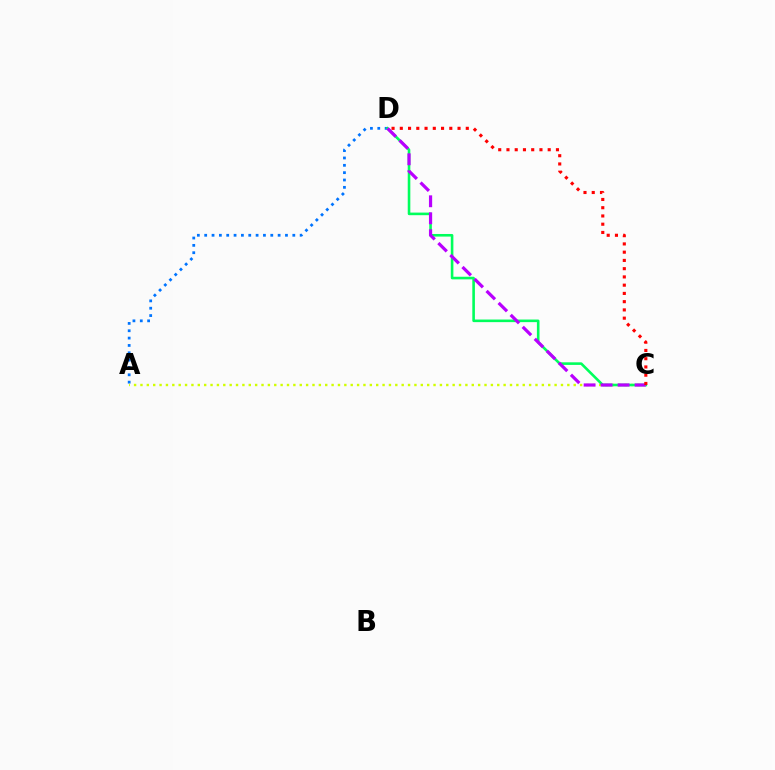{('A', 'D'): [{'color': '#0074ff', 'line_style': 'dotted', 'thickness': 2.0}], ('A', 'C'): [{'color': '#d1ff00', 'line_style': 'dotted', 'thickness': 1.73}], ('C', 'D'): [{'color': '#00ff5c', 'line_style': 'solid', 'thickness': 1.87}, {'color': '#b900ff', 'line_style': 'dashed', 'thickness': 2.31}, {'color': '#ff0000', 'line_style': 'dotted', 'thickness': 2.24}]}